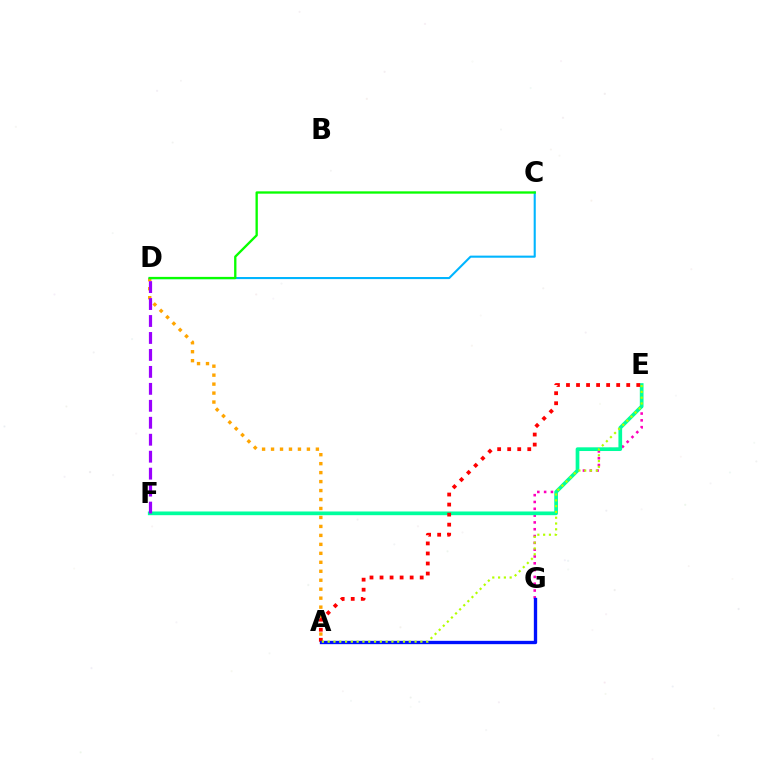{('E', 'G'): [{'color': '#ff00bd', 'line_style': 'dotted', 'thickness': 1.85}], ('E', 'F'): [{'color': '#00ff9d', 'line_style': 'solid', 'thickness': 2.66}], ('A', 'D'): [{'color': '#ffa500', 'line_style': 'dotted', 'thickness': 2.44}], ('C', 'D'): [{'color': '#00b5ff', 'line_style': 'solid', 'thickness': 1.51}, {'color': '#08ff00', 'line_style': 'solid', 'thickness': 1.68}], ('A', 'E'): [{'color': '#ff0000', 'line_style': 'dotted', 'thickness': 2.73}, {'color': '#b3ff00', 'line_style': 'dotted', 'thickness': 1.57}], ('A', 'G'): [{'color': '#0010ff', 'line_style': 'solid', 'thickness': 2.4}], ('D', 'F'): [{'color': '#9b00ff', 'line_style': 'dashed', 'thickness': 2.3}]}